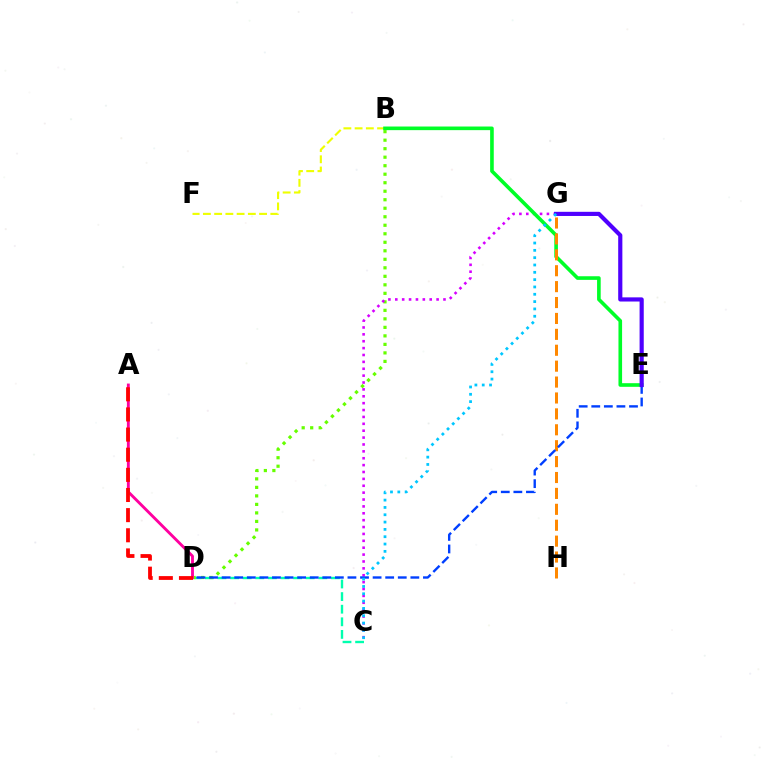{('C', 'D'): [{'color': '#00ffaf', 'line_style': 'dashed', 'thickness': 1.71}], ('B', 'D'): [{'color': '#66ff00', 'line_style': 'dotted', 'thickness': 2.31}], ('C', 'G'): [{'color': '#d600ff', 'line_style': 'dotted', 'thickness': 1.87}, {'color': '#00c7ff', 'line_style': 'dotted', 'thickness': 1.99}], ('B', 'F'): [{'color': '#eeff00', 'line_style': 'dashed', 'thickness': 1.53}], ('B', 'E'): [{'color': '#00ff27', 'line_style': 'solid', 'thickness': 2.61}], ('G', 'H'): [{'color': '#ff8800', 'line_style': 'dashed', 'thickness': 2.16}], ('D', 'E'): [{'color': '#003fff', 'line_style': 'dashed', 'thickness': 1.71}], ('A', 'D'): [{'color': '#ff00a0', 'line_style': 'solid', 'thickness': 2.07}, {'color': '#ff0000', 'line_style': 'dashed', 'thickness': 2.74}], ('E', 'G'): [{'color': '#4f00ff', 'line_style': 'solid', 'thickness': 3.0}]}